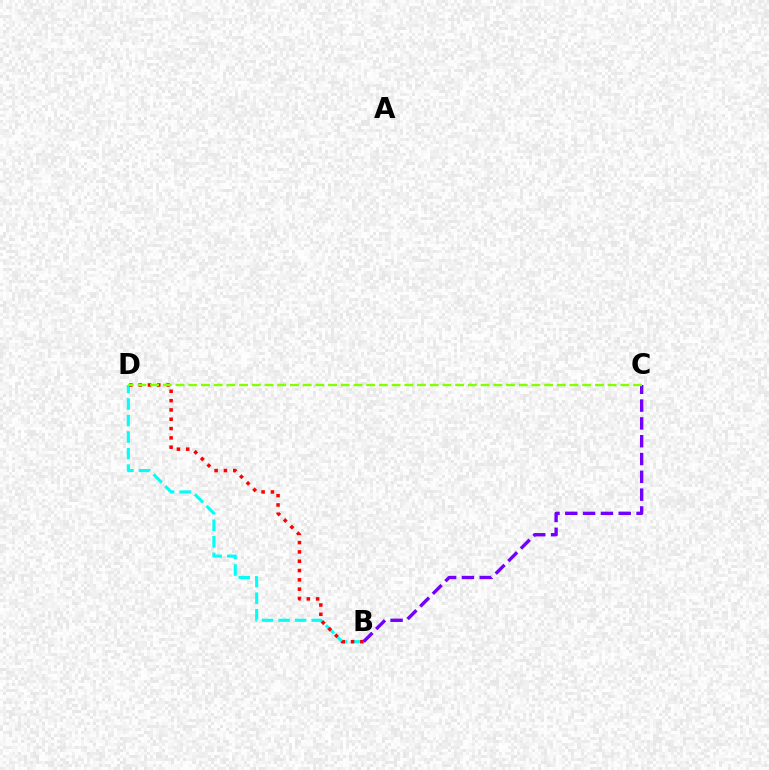{('B', 'D'): [{'color': '#00fff6', 'line_style': 'dashed', 'thickness': 2.24}, {'color': '#ff0000', 'line_style': 'dotted', 'thickness': 2.53}], ('B', 'C'): [{'color': '#7200ff', 'line_style': 'dashed', 'thickness': 2.42}], ('C', 'D'): [{'color': '#84ff00', 'line_style': 'dashed', 'thickness': 1.73}]}